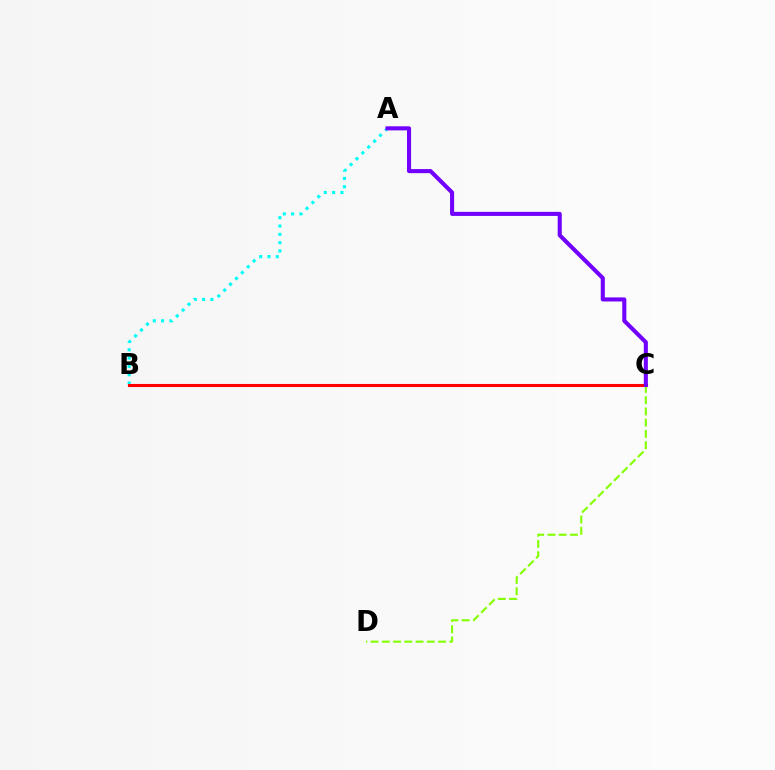{('A', 'B'): [{'color': '#00fff6', 'line_style': 'dotted', 'thickness': 2.26}], ('B', 'C'): [{'color': '#ff0000', 'line_style': 'solid', 'thickness': 2.22}], ('C', 'D'): [{'color': '#84ff00', 'line_style': 'dashed', 'thickness': 1.53}], ('A', 'C'): [{'color': '#7200ff', 'line_style': 'solid', 'thickness': 2.93}]}